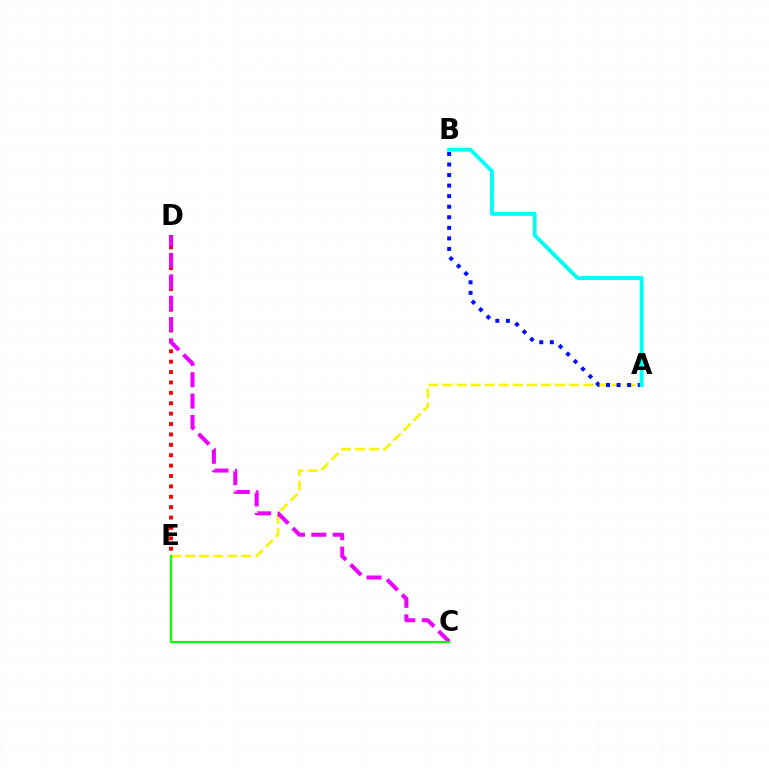{('D', 'E'): [{'color': '#ff0000', 'line_style': 'dotted', 'thickness': 2.82}], ('A', 'E'): [{'color': '#fcf500', 'line_style': 'dashed', 'thickness': 1.91}], ('A', 'B'): [{'color': '#0010ff', 'line_style': 'dotted', 'thickness': 2.87}, {'color': '#00fff6', 'line_style': 'solid', 'thickness': 2.77}], ('C', 'D'): [{'color': '#ee00ff', 'line_style': 'dashed', 'thickness': 2.9}], ('C', 'E'): [{'color': '#08ff00', 'line_style': 'solid', 'thickness': 1.62}]}